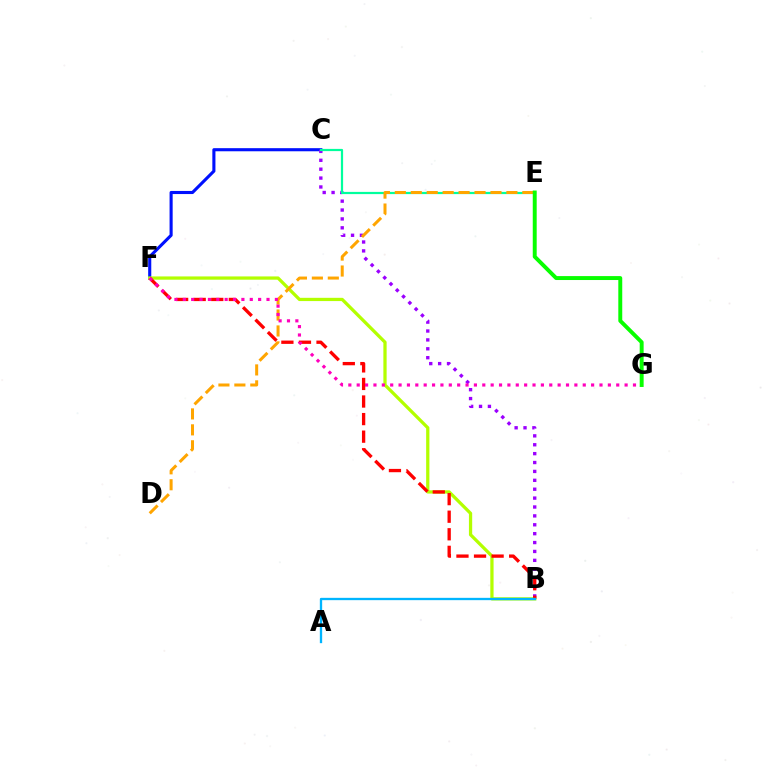{('C', 'F'): [{'color': '#0010ff', 'line_style': 'solid', 'thickness': 2.23}], ('B', 'C'): [{'color': '#9b00ff', 'line_style': 'dotted', 'thickness': 2.42}], ('C', 'E'): [{'color': '#00ff9d', 'line_style': 'solid', 'thickness': 1.59}], ('B', 'F'): [{'color': '#b3ff00', 'line_style': 'solid', 'thickness': 2.35}, {'color': '#ff0000', 'line_style': 'dashed', 'thickness': 2.39}], ('D', 'E'): [{'color': '#ffa500', 'line_style': 'dashed', 'thickness': 2.17}], ('F', 'G'): [{'color': '#ff00bd', 'line_style': 'dotted', 'thickness': 2.27}], ('A', 'B'): [{'color': '#00b5ff', 'line_style': 'solid', 'thickness': 1.67}], ('E', 'G'): [{'color': '#08ff00', 'line_style': 'solid', 'thickness': 2.83}]}